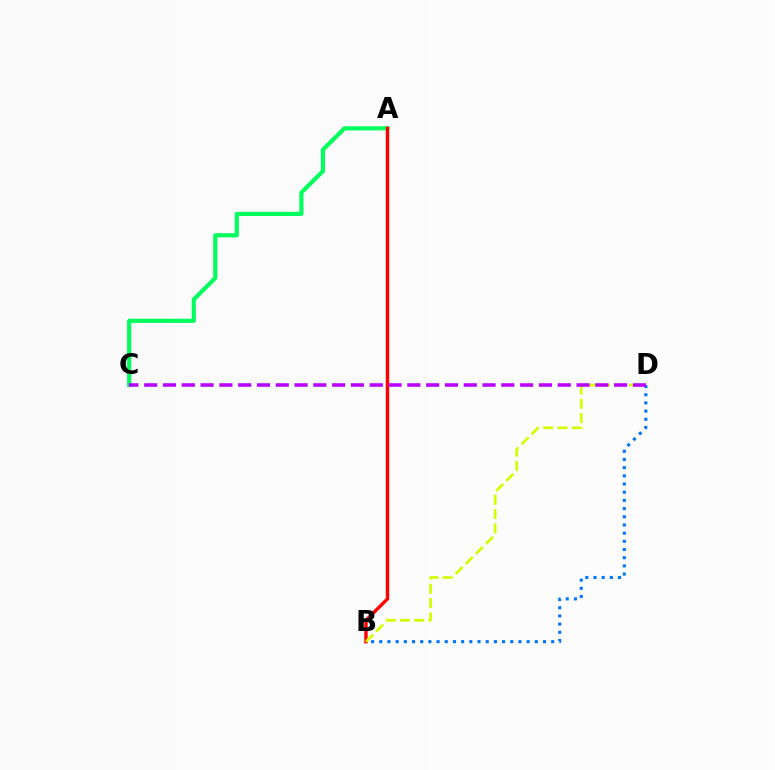{('B', 'D'): [{'color': '#0074ff', 'line_style': 'dotted', 'thickness': 2.22}, {'color': '#d1ff00', 'line_style': 'dashed', 'thickness': 1.94}], ('A', 'C'): [{'color': '#00ff5c', 'line_style': 'solid', 'thickness': 2.98}], ('A', 'B'): [{'color': '#ff0000', 'line_style': 'solid', 'thickness': 2.45}], ('C', 'D'): [{'color': '#b900ff', 'line_style': 'dashed', 'thickness': 2.55}]}